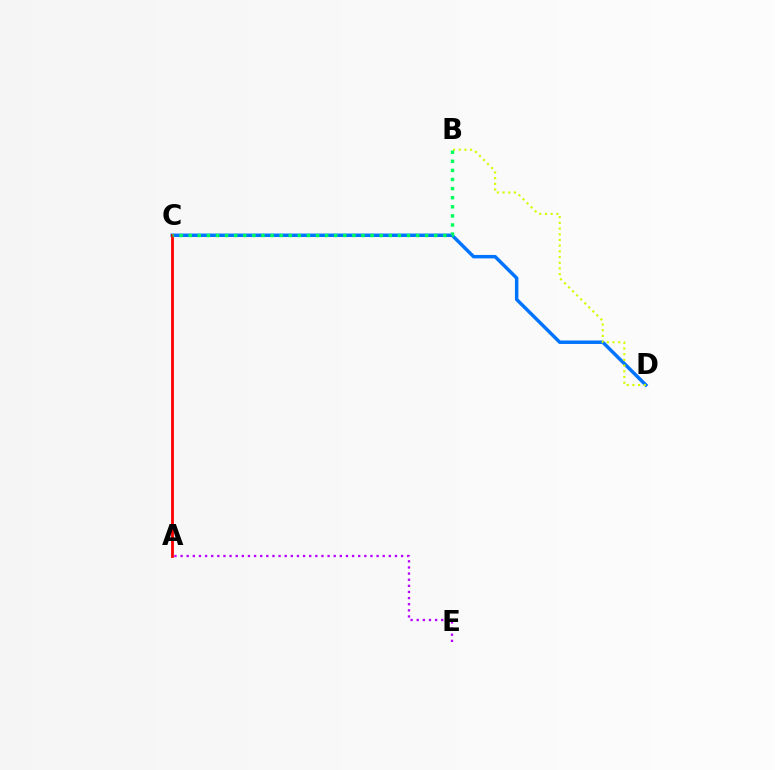{('A', 'E'): [{'color': '#b900ff', 'line_style': 'dotted', 'thickness': 1.66}], ('C', 'D'): [{'color': '#0074ff', 'line_style': 'solid', 'thickness': 2.49}], ('A', 'C'): [{'color': '#ff0000', 'line_style': 'solid', 'thickness': 2.01}], ('B', 'D'): [{'color': '#d1ff00', 'line_style': 'dotted', 'thickness': 1.55}], ('B', 'C'): [{'color': '#00ff5c', 'line_style': 'dotted', 'thickness': 2.47}]}